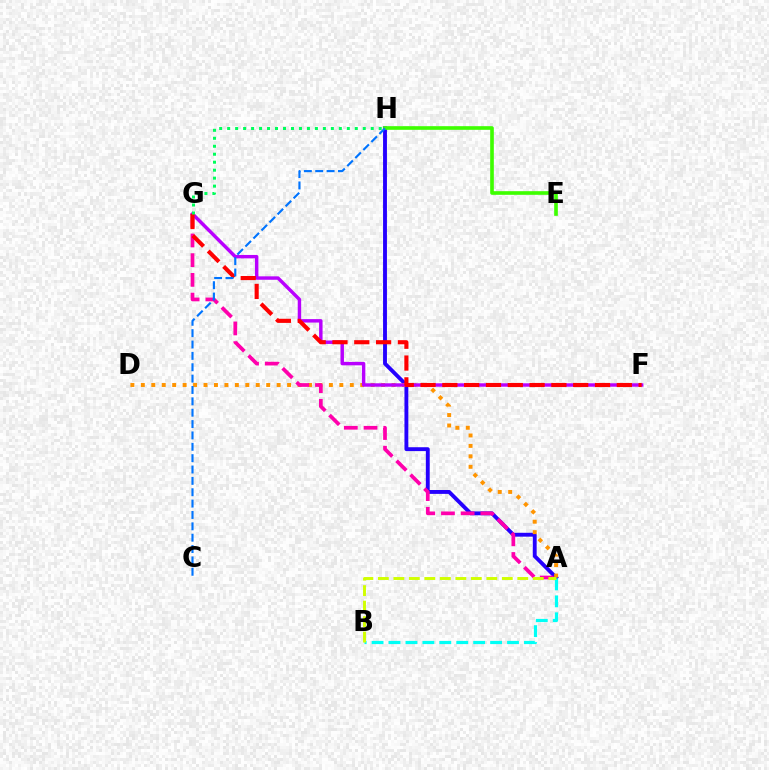{('A', 'H'): [{'color': '#2500ff', 'line_style': 'solid', 'thickness': 2.79}], ('E', 'H'): [{'color': '#3dff00', 'line_style': 'solid', 'thickness': 2.62}], ('A', 'D'): [{'color': '#ff9400', 'line_style': 'dotted', 'thickness': 2.84}], ('F', 'G'): [{'color': '#b900ff', 'line_style': 'solid', 'thickness': 2.47}, {'color': '#ff0000', 'line_style': 'dashed', 'thickness': 2.96}], ('A', 'G'): [{'color': '#ff00ac', 'line_style': 'dashed', 'thickness': 2.68}], ('C', 'H'): [{'color': '#0074ff', 'line_style': 'dashed', 'thickness': 1.54}], ('G', 'H'): [{'color': '#00ff5c', 'line_style': 'dotted', 'thickness': 2.17}], ('A', 'B'): [{'color': '#00fff6', 'line_style': 'dashed', 'thickness': 2.3}, {'color': '#d1ff00', 'line_style': 'dashed', 'thickness': 2.1}]}